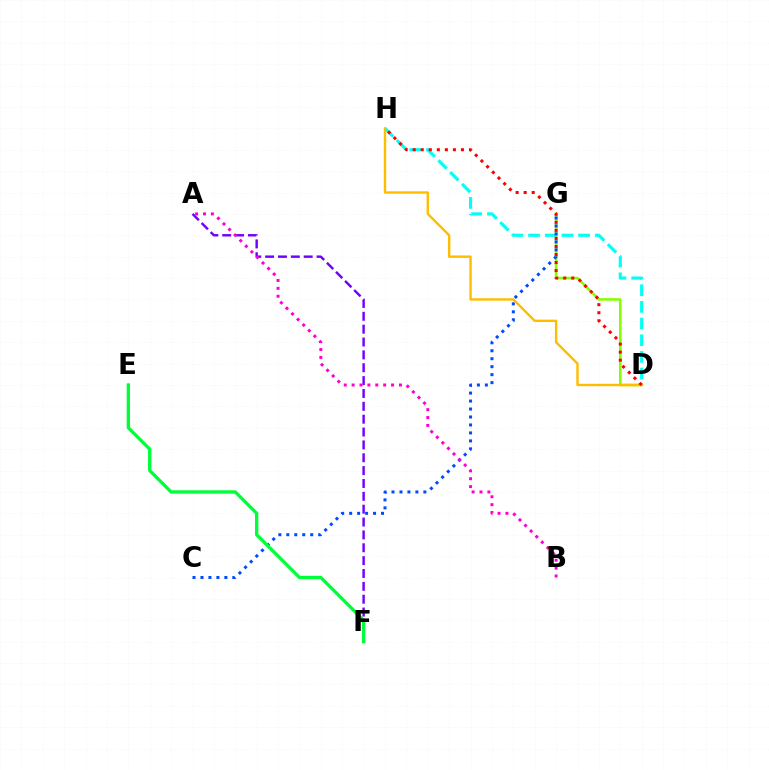{('D', 'G'): [{'color': '#84ff00', 'line_style': 'solid', 'thickness': 1.85}], ('A', 'F'): [{'color': '#7200ff', 'line_style': 'dashed', 'thickness': 1.75}], ('D', 'H'): [{'color': '#00fff6', 'line_style': 'dashed', 'thickness': 2.26}, {'color': '#ffbd00', 'line_style': 'solid', 'thickness': 1.73}, {'color': '#ff0000', 'line_style': 'dotted', 'thickness': 2.19}], ('C', 'G'): [{'color': '#004bff', 'line_style': 'dotted', 'thickness': 2.16}], ('A', 'B'): [{'color': '#ff00cf', 'line_style': 'dotted', 'thickness': 2.14}], ('E', 'F'): [{'color': '#00ff39', 'line_style': 'solid', 'thickness': 2.4}]}